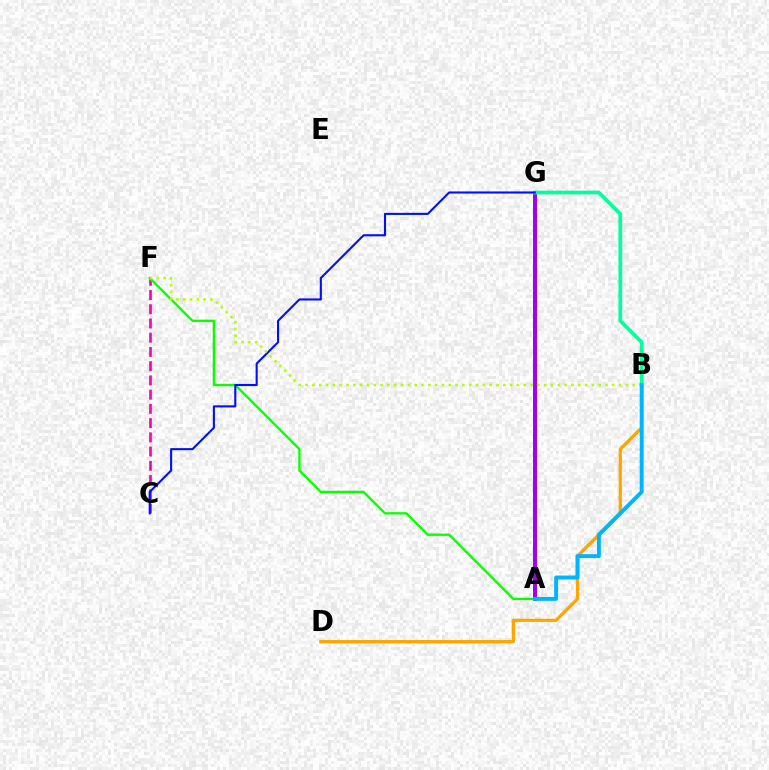{('C', 'F'): [{'color': '#ff00bd', 'line_style': 'dashed', 'thickness': 1.93}], ('A', 'G'): [{'color': '#ff0000', 'line_style': 'solid', 'thickness': 2.79}, {'color': '#9b00ff', 'line_style': 'solid', 'thickness': 2.68}], ('A', 'F'): [{'color': '#08ff00', 'line_style': 'solid', 'thickness': 1.67}], ('B', 'G'): [{'color': '#00ff9d', 'line_style': 'solid', 'thickness': 2.67}], ('C', 'G'): [{'color': '#0010ff', 'line_style': 'solid', 'thickness': 1.52}], ('B', 'D'): [{'color': '#ffa500', 'line_style': 'solid', 'thickness': 2.34}], ('B', 'F'): [{'color': '#b3ff00', 'line_style': 'dotted', 'thickness': 1.85}], ('A', 'B'): [{'color': '#00b5ff', 'line_style': 'solid', 'thickness': 2.82}]}